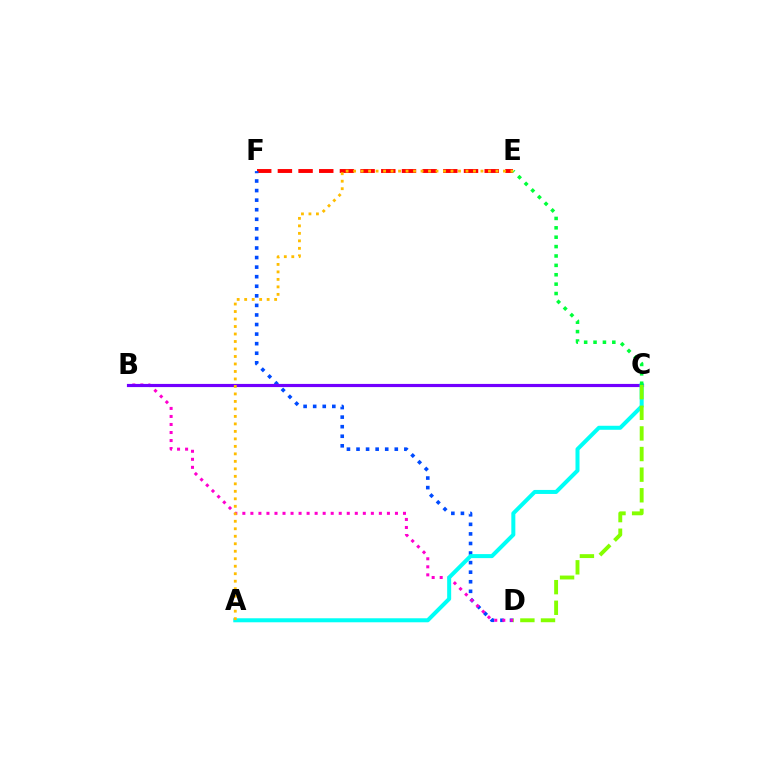{('E', 'F'): [{'color': '#ff0000', 'line_style': 'dashed', 'thickness': 2.81}], ('D', 'F'): [{'color': '#004bff', 'line_style': 'dotted', 'thickness': 2.6}], ('B', 'D'): [{'color': '#ff00cf', 'line_style': 'dotted', 'thickness': 2.18}], ('B', 'C'): [{'color': '#7200ff', 'line_style': 'solid', 'thickness': 2.28}], ('A', 'C'): [{'color': '#00fff6', 'line_style': 'solid', 'thickness': 2.89}], ('C', 'E'): [{'color': '#00ff39', 'line_style': 'dotted', 'thickness': 2.55}], ('A', 'E'): [{'color': '#ffbd00', 'line_style': 'dotted', 'thickness': 2.04}], ('C', 'D'): [{'color': '#84ff00', 'line_style': 'dashed', 'thickness': 2.8}]}